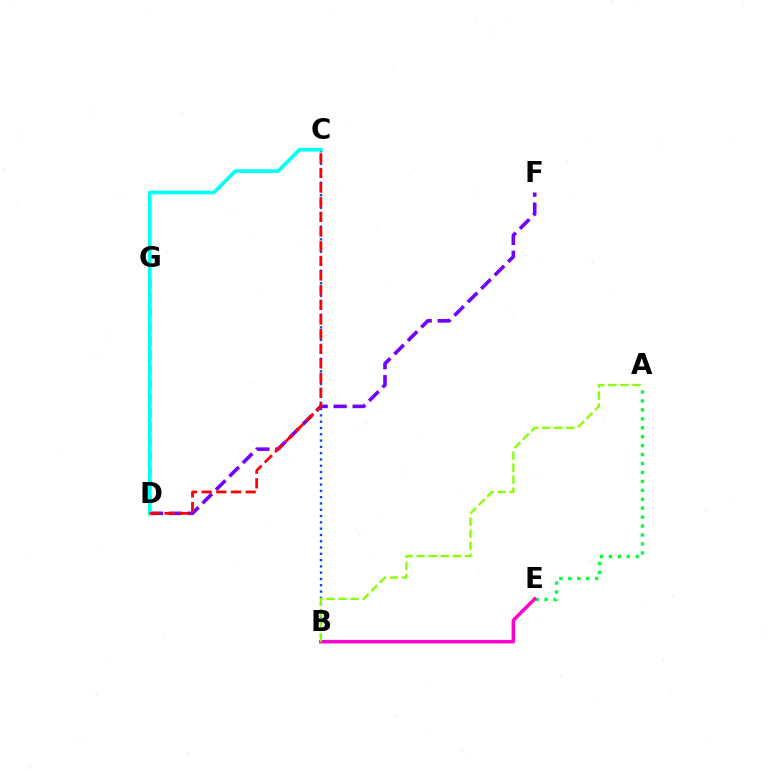{('D', 'F'): [{'color': '#7200ff', 'line_style': 'dashed', 'thickness': 2.58}], ('A', 'E'): [{'color': '#00ff39', 'line_style': 'dotted', 'thickness': 2.43}], ('B', 'C'): [{'color': '#004bff', 'line_style': 'dotted', 'thickness': 1.71}], ('D', 'G'): [{'color': '#ffbd00', 'line_style': 'dashed', 'thickness': 1.95}], ('C', 'D'): [{'color': '#00fff6', 'line_style': 'solid', 'thickness': 2.62}, {'color': '#ff0000', 'line_style': 'dashed', 'thickness': 1.99}], ('B', 'E'): [{'color': '#ff00cf', 'line_style': 'solid', 'thickness': 2.52}], ('A', 'B'): [{'color': '#84ff00', 'line_style': 'dashed', 'thickness': 1.64}]}